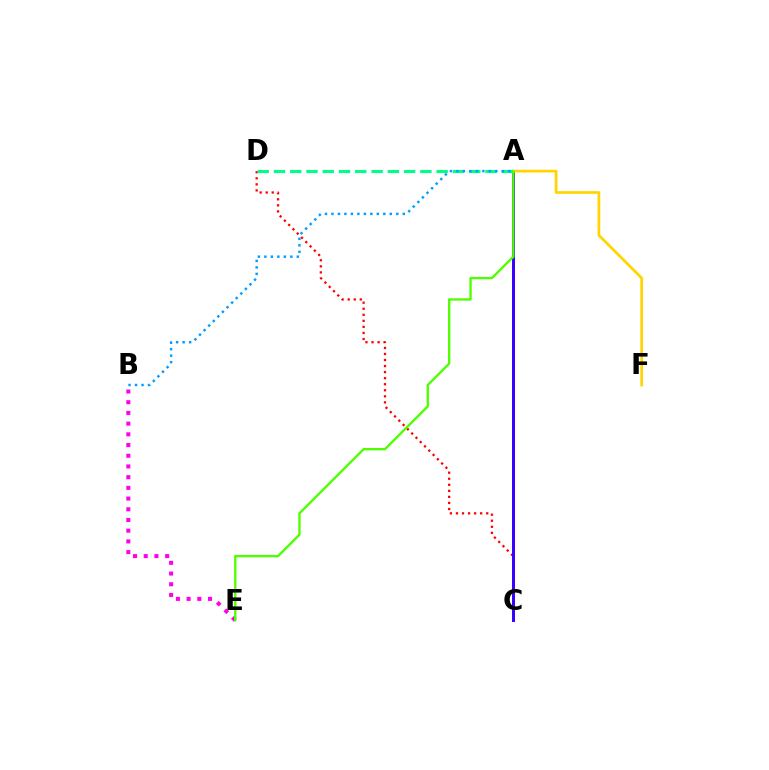{('B', 'E'): [{'color': '#ff00ed', 'line_style': 'dotted', 'thickness': 2.91}], ('C', 'D'): [{'color': '#ff0000', 'line_style': 'dotted', 'thickness': 1.64}], ('A', 'C'): [{'color': '#3700ff', 'line_style': 'solid', 'thickness': 2.13}], ('A', 'F'): [{'color': '#ffd500', 'line_style': 'solid', 'thickness': 1.95}], ('A', 'D'): [{'color': '#00ff86', 'line_style': 'dashed', 'thickness': 2.21}], ('A', 'E'): [{'color': '#4fff00', 'line_style': 'solid', 'thickness': 1.7}], ('A', 'B'): [{'color': '#009eff', 'line_style': 'dotted', 'thickness': 1.76}]}